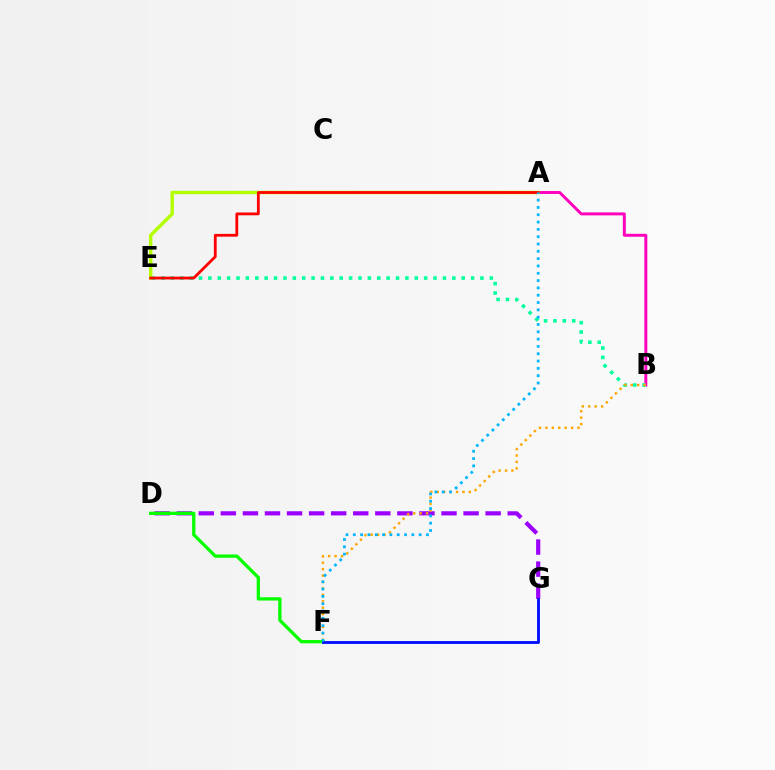{('A', 'B'): [{'color': '#ff00bd', 'line_style': 'solid', 'thickness': 2.12}], ('B', 'E'): [{'color': '#00ff9d', 'line_style': 'dotted', 'thickness': 2.55}], ('A', 'E'): [{'color': '#b3ff00', 'line_style': 'solid', 'thickness': 2.46}, {'color': '#ff0000', 'line_style': 'solid', 'thickness': 2.01}], ('D', 'G'): [{'color': '#9b00ff', 'line_style': 'dashed', 'thickness': 3.0}], ('D', 'F'): [{'color': '#08ff00', 'line_style': 'solid', 'thickness': 2.38}], ('B', 'F'): [{'color': '#ffa500', 'line_style': 'dotted', 'thickness': 1.74}], ('F', 'G'): [{'color': '#0010ff', 'line_style': 'solid', 'thickness': 2.05}], ('A', 'F'): [{'color': '#00b5ff', 'line_style': 'dotted', 'thickness': 1.99}]}